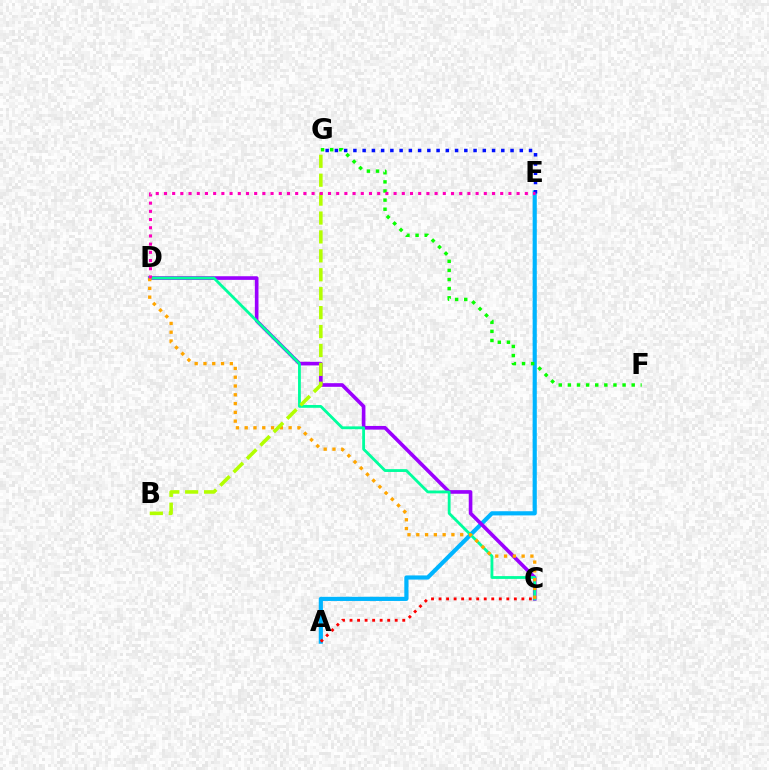{('A', 'E'): [{'color': '#00b5ff', 'line_style': 'solid', 'thickness': 2.99}], ('C', 'D'): [{'color': '#9b00ff', 'line_style': 'solid', 'thickness': 2.62}, {'color': '#00ff9d', 'line_style': 'solid', 'thickness': 2.03}, {'color': '#ffa500', 'line_style': 'dotted', 'thickness': 2.39}], ('A', 'C'): [{'color': '#ff0000', 'line_style': 'dotted', 'thickness': 2.05}], ('F', 'G'): [{'color': '#08ff00', 'line_style': 'dotted', 'thickness': 2.48}], ('E', 'G'): [{'color': '#0010ff', 'line_style': 'dotted', 'thickness': 2.51}], ('B', 'G'): [{'color': '#b3ff00', 'line_style': 'dashed', 'thickness': 2.57}], ('D', 'E'): [{'color': '#ff00bd', 'line_style': 'dotted', 'thickness': 2.23}]}